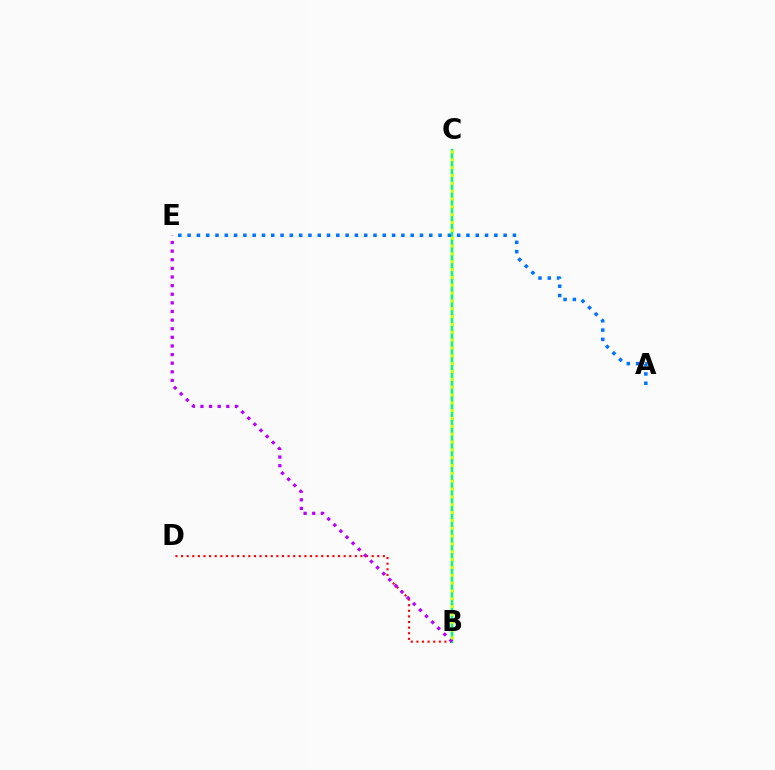{('B', 'D'): [{'color': '#ff0000', 'line_style': 'dotted', 'thickness': 1.52}], ('B', 'C'): [{'color': '#00ff5c', 'line_style': 'solid', 'thickness': 1.77}, {'color': '#d1ff00', 'line_style': 'dotted', 'thickness': 2.13}], ('A', 'E'): [{'color': '#0074ff', 'line_style': 'dotted', 'thickness': 2.53}], ('B', 'E'): [{'color': '#b900ff', 'line_style': 'dotted', 'thickness': 2.34}]}